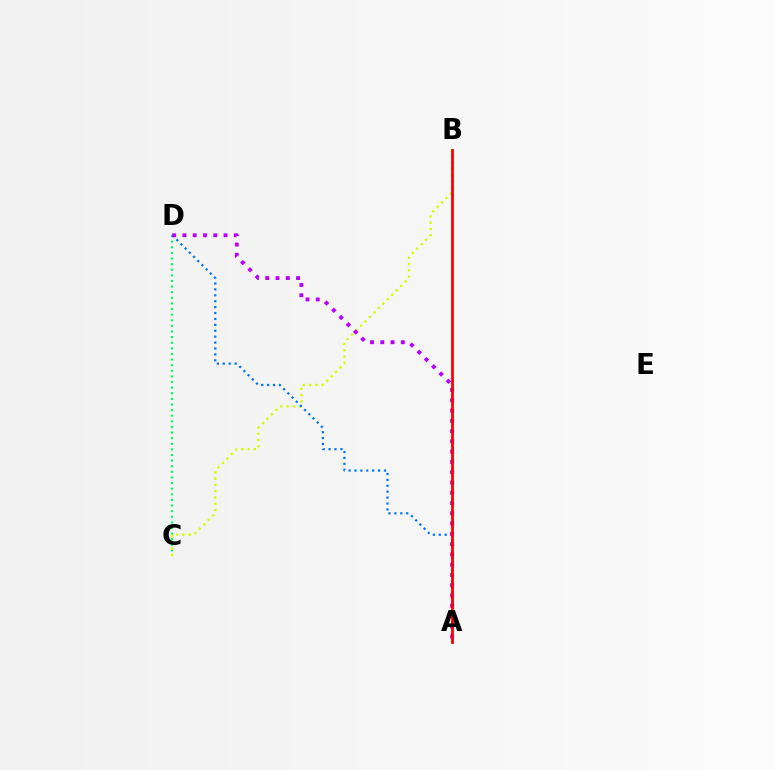{('C', 'D'): [{'color': '#00ff5c', 'line_style': 'dotted', 'thickness': 1.53}], ('B', 'C'): [{'color': '#d1ff00', 'line_style': 'dotted', 'thickness': 1.71}], ('A', 'D'): [{'color': '#0074ff', 'line_style': 'dotted', 'thickness': 1.61}, {'color': '#b900ff', 'line_style': 'dotted', 'thickness': 2.79}], ('A', 'B'): [{'color': '#ff0000', 'line_style': 'solid', 'thickness': 2.02}]}